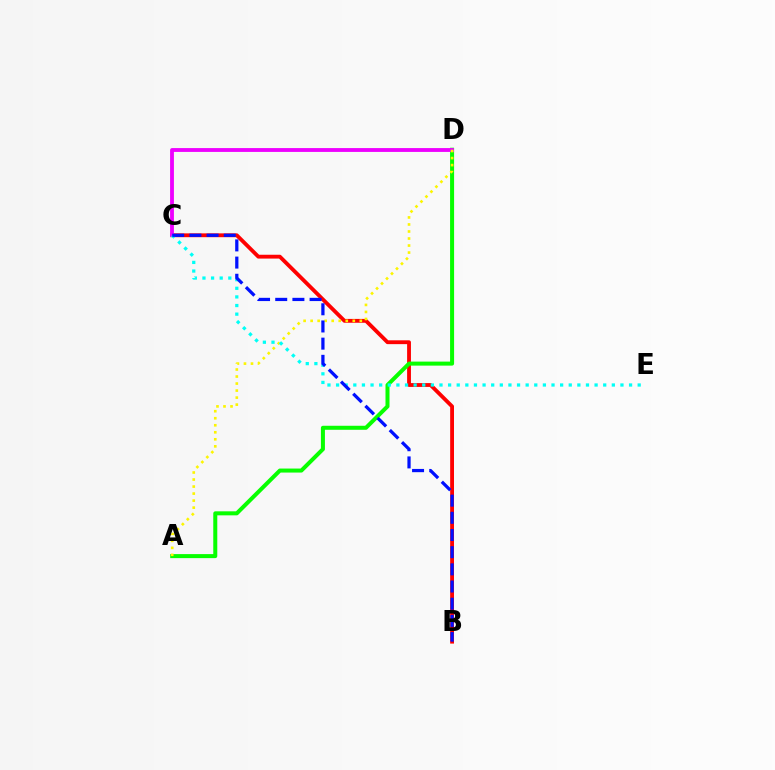{('B', 'C'): [{'color': '#ff0000', 'line_style': 'solid', 'thickness': 2.76}, {'color': '#0010ff', 'line_style': 'dashed', 'thickness': 2.33}], ('A', 'D'): [{'color': '#08ff00', 'line_style': 'solid', 'thickness': 2.89}, {'color': '#fcf500', 'line_style': 'dotted', 'thickness': 1.91}], ('C', 'D'): [{'color': '#ee00ff', 'line_style': 'solid', 'thickness': 2.76}], ('C', 'E'): [{'color': '#00fff6', 'line_style': 'dotted', 'thickness': 2.34}]}